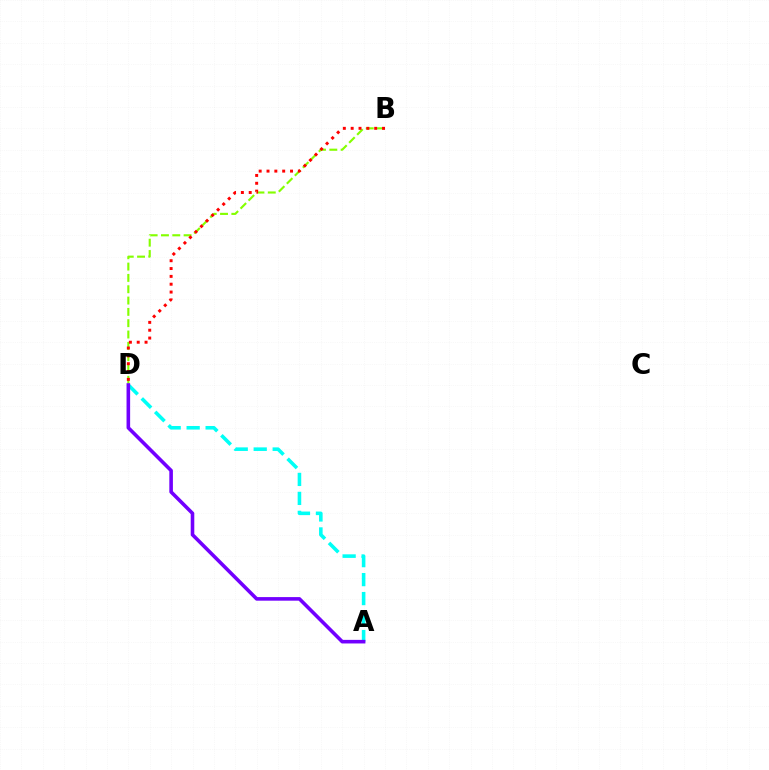{('B', 'D'): [{'color': '#84ff00', 'line_style': 'dashed', 'thickness': 1.54}, {'color': '#ff0000', 'line_style': 'dotted', 'thickness': 2.13}], ('A', 'D'): [{'color': '#00fff6', 'line_style': 'dashed', 'thickness': 2.58}, {'color': '#7200ff', 'line_style': 'solid', 'thickness': 2.58}]}